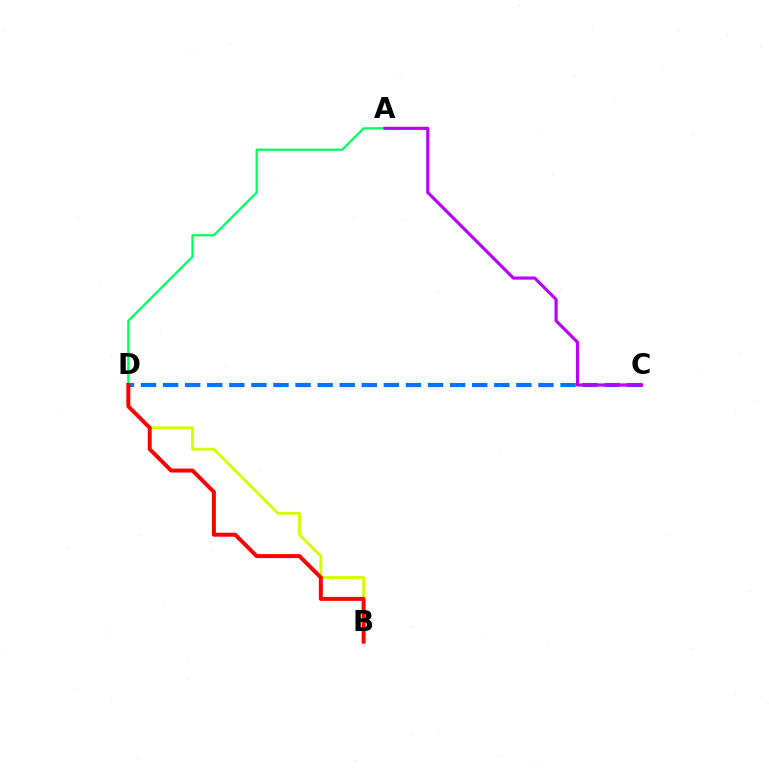{('B', 'D'): [{'color': '#d1ff00', 'line_style': 'solid', 'thickness': 2.05}, {'color': '#ff0000', 'line_style': 'solid', 'thickness': 2.85}], ('A', 'D'): [{'color': '#00ff5c', 'line_style': 'solid', 'thickness': 1.62}], ('C', 'D'): [{'color': '#0074ff', 'line_style': 'dashed', 'thickness': 3.0}], ('A', 'C'): [{'color': '#b900ff', 'line_style': 'solid', 'thickness': 2.26}]}